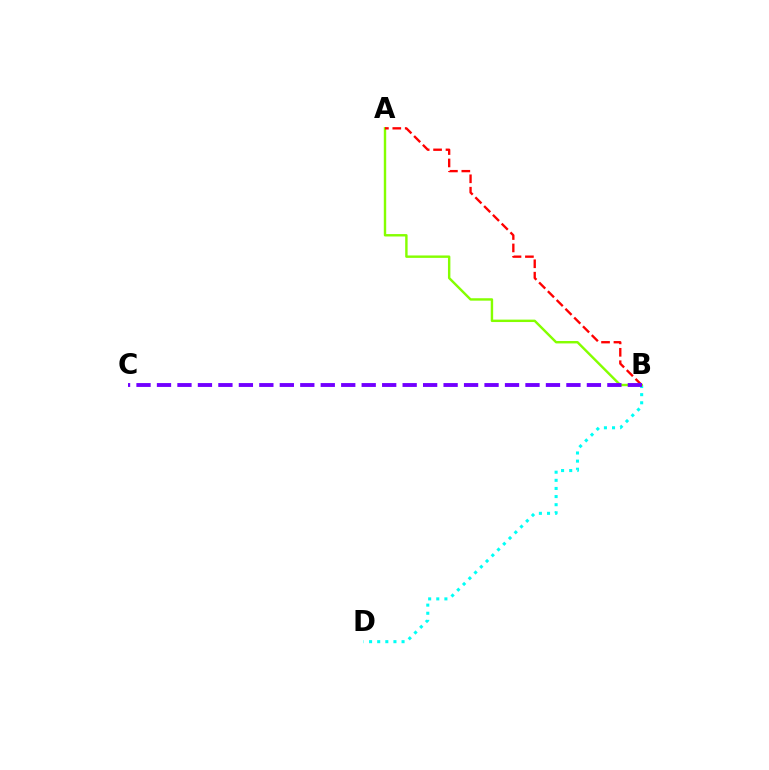{('B', 'D'): [{'color': '#00fff6', 'line_style': 'dotted', 'thickness': 2.21}], ('A', 'B'): [{'color': '#84ff00', 'line_style': 'solid', 'thickness': 1.74}, {'color': '#ff0000', 'line_style': 'dashed', 'thickness': 1.69}], ('B', 'C'): [{'color': '#7200ff', 'line_style': 'dashed', 'thickness': 2.78}]}